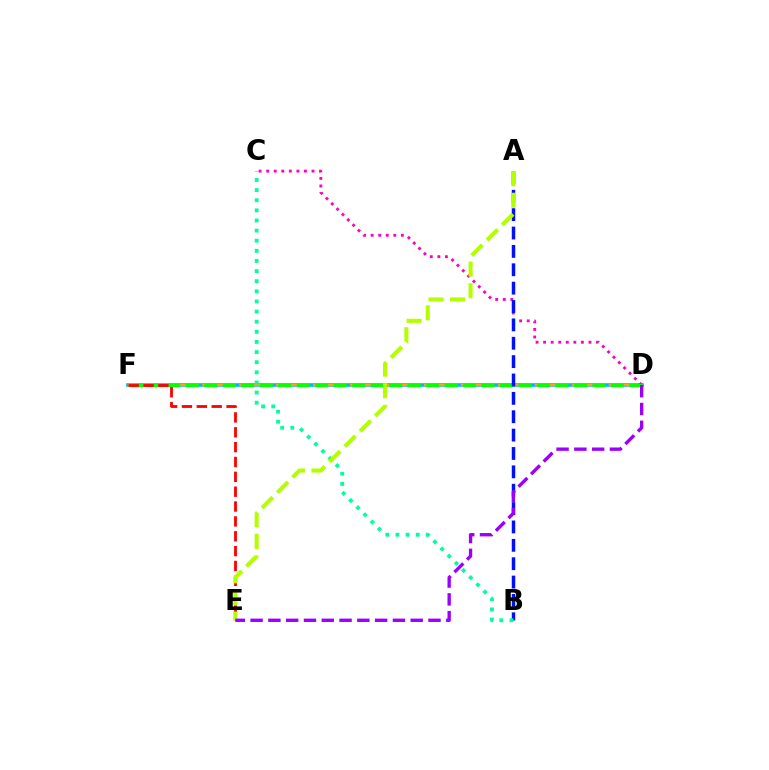{('D', 'F'): [{'color': '#00b5ff', 'line_style': 'solid', 'thickness': 2.59}, {'color': '#ffa500', 'line_style': 'dashed', 'thickness': 1.67}, {'color': '#08ff00', 'line_style': 'dashed', 'thickness': 2.51}], ('C', 'D'): [{'color': '#ff00bd', 'line_style': 'dotted', 'thickness': 2.05}], ('E', 'F'): [{'color': '#ff0000', 'line_style': 'dashed', 'thickness': 2.02}], ('A', 'B'): [{'color': '#0010ff', 'line_style': 'dashed', 'thickness': 2.5}], ('B', 'C'): [{'color': '#00ff9d', 'line_style': 'dotted', 'thickness': 2.75}], ('A', 'E'): [{'color': '#b3ff00', 'line_style': 'dashed', 'thickness': 2.94}], ('D', 'E'): [{'color': '#9b00ff', 'line_style': 'dashed', 'thickness': 2.42}]}